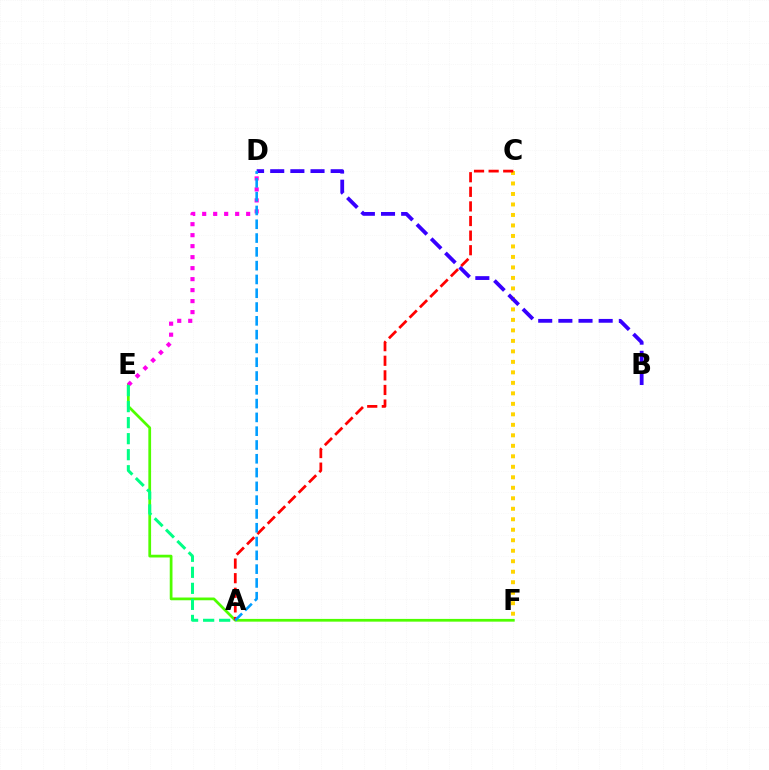{('E', 'F'): [{'color': '#4fff00', 'line_style': 'solid', 'thickness': 1.98}], ('D', 'E'): [{'color': '#ff00ed', 'line_style': 'dotted', 'thickness': 2.99}], ('A', 'E'): [{'color': '#00ff86', 'line_style': 'dashed', 'thickness': 2.18}], ('C', 'F'): [{'color': '#ffd500', 'line_style': 'dotted', 'thickness': 2.85}], ('B', 'D'): [{'color': '#3700ff', 'line_style': 'dashed', 'thickness': 2.74}], ('A', 'C'): [{'color': '#ff0000', 'line_style': 'dashed', 'thickness': 1.98}], ('A', 'D'): [{'color': '#009eff', 'line_style': 'dashed', 'thickness': 1.87}]}